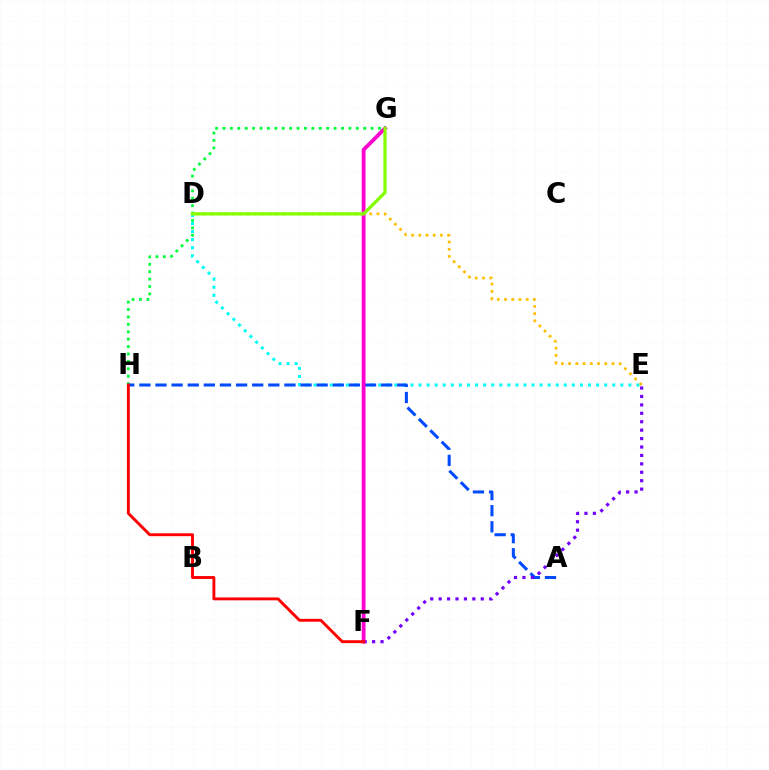{('D', 'E'): [{'color': '#00fff6', 'line_style': 'dotted', 'thickness': 2.19}, {'color': '#ffbd00', 'line_style': 'dotted', 'thickness': 1.97}], ('G', 'H'): [{'color': '#00ff39', 'line_style': 'dotted', 'thickness': 2.01}], ('A', 'H'): [{'color': '#004bff', 'line_style': 'dashed', 'thickness': 2.19}], ('E', 'F'): [{'color': '#7200ff', 'line_style': 'dotted', 'thickness': 2.29}], ('F', 'G'): [{'color': '#ff00cf', 'line_style': 'solid', 'thickness': 2.75}], ('F', 'H'): [{'color': '#ff0000', 'line_style': 'solid', 'thickness': 2.09}], ('D', 'G'): [{'color': '#84ff00', 'line_style': 'solid', 'thickness': 2.34}]}